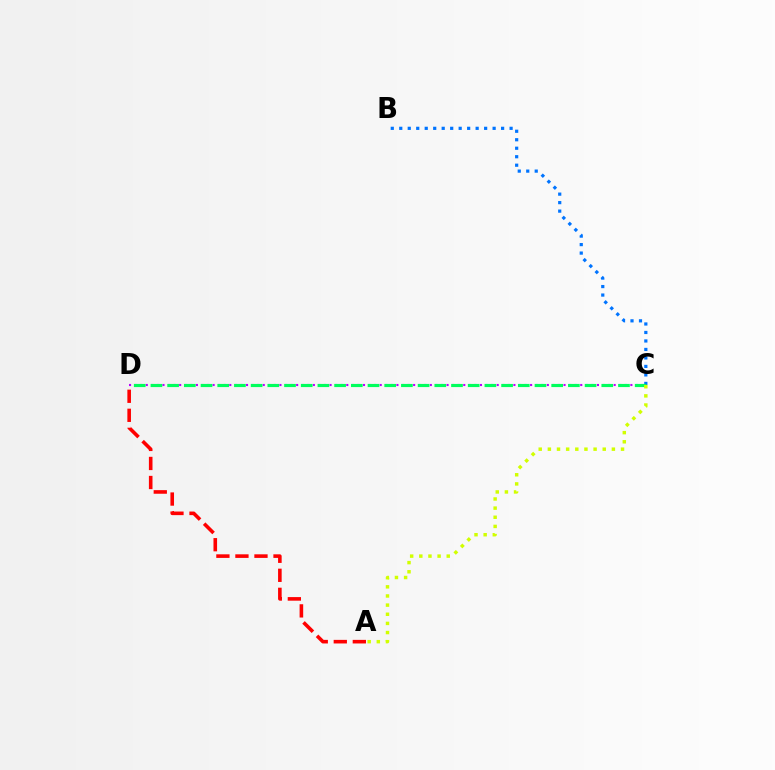{('A', 'D'): [{'color': '#ff0000', 'line_style': 'dashed', 'thickness': 2.59}], ('C', 'D'): [{'color': '#b900ff', 'line_style': 'dotted', 'thickness': 1.51}, {'color': '#00ff5c', 'line_style': 'dashed', 'thickness': 2.27}], ('B', 'C'): [{'color': '#0074ff', 'line_style': 'dotted', 'thickness': 2.31}], ('A', 'C'): [{'color': '#d1ff00', 'line_style': 'dotted', 'thickness': 2.48}]}